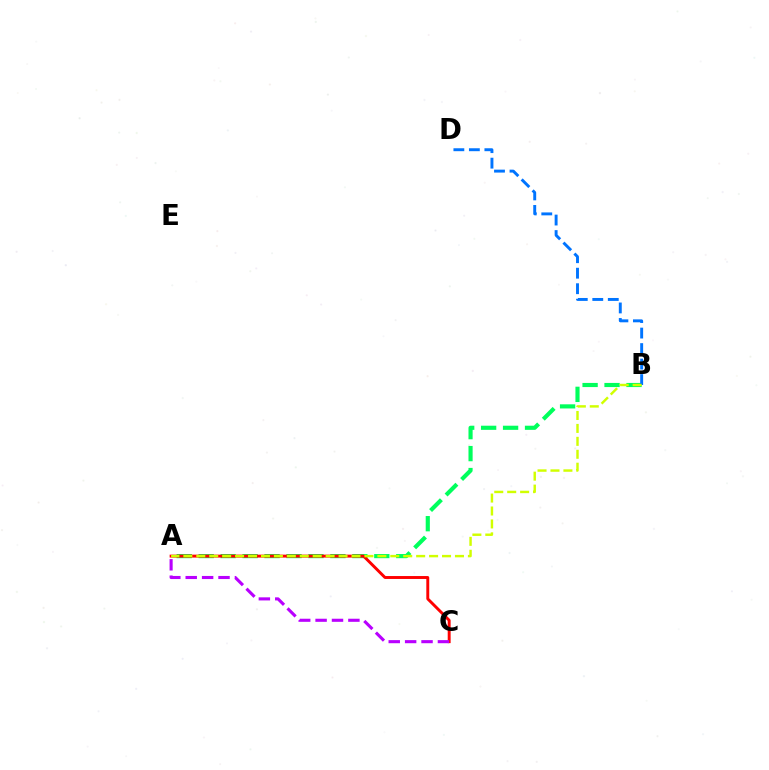{('A', 'B'): [{'color': '#00ff5c', 'line_style': 'dashed', 'thickness': 2.98}, {'color': '#d1ff00', 'line_style': 'dashed', 'thickness': 1.76}], ('B', 'D'): [{'color': '#0074ff', 'line_style': 'dashed', 'thickness': 2.11}], ('A', 'C'): [{'color': '#ff0000', 'line_style': 'solid', 'thickness': 2.1}, {'color': '#b900ff', 'line_style': 'dashed', 'thickness': 2.23}]}